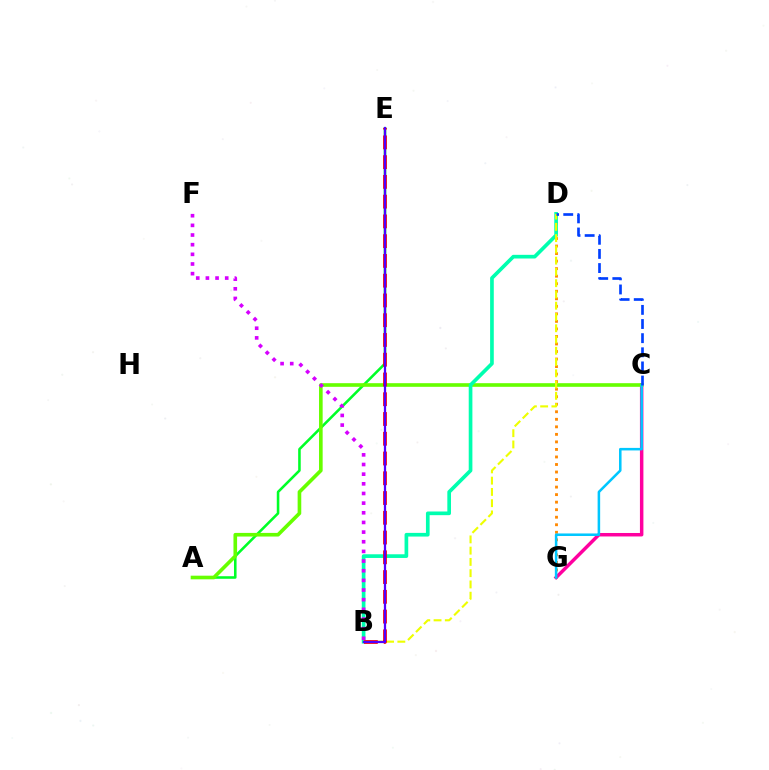{('D', 'G'): [{'color': '#ff8800', 'line_style': 'dotted', 'thickness': 2.05}], ('A', 'E'): [{'color': '#00ff27', 'line_style': 'solid', 'thickness': 1.85}], ('C', 'G'): [{'color': '#ff00a0', 'line_style': 'solid', 'thickness': 2.5}, {'color': '#00c7ff', 'line_style': 'solid', 'thickness': 1.82}], ('A', 'C'): [{'color': '#66ff00', 'line_style': 'solid', 'thickness': 2.62}], ('B', 'D'): [{'color': '#00ffaf', 'line_style': 'solid', 'thickness': 2.64}, {'color': '#eeff00', 'line_style': 'dashed', 'thickness': 1.53}], ('B', 'E'): [{'color': '#ff0000', 'line_style': 'dashed', 'thickness': 2.68}, {'color': '#4f00ff', 'line_style': 'solid', 'thickness': 1.62}], ('B', 'F'): [{'color': '#d600ff', 'line_style': 'dotted', 'thickness': 2.62}], ('C', 'D'): [{'color': '#003fff', 'line_style': 'dashed', 'thickness': 1.92}]}